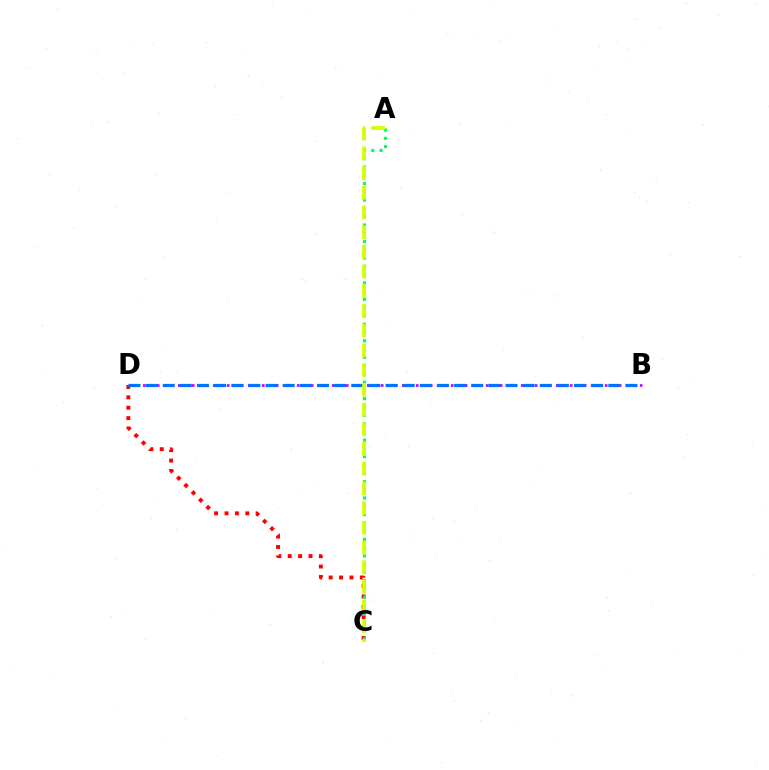{('C', 'D'): [{'color': '#ff0000', 'line_style': 'dotted', 'thickness': 2.82}], ('A', 'C'): [{'color': '#00ff5c', 'line_style': 'dotted', 'thickness': 2.25}, {'color': '#d1ff00', 'line_style': 'dashed', 'thickness': 2.68}], ('B', 'D'): [{'color': '#b900ff', 'line_style': 'dotted', 'thickness': 1.9}, {'color': '#0074ff', 'line_style': 'dashed', 'thickness': 2.33}]}